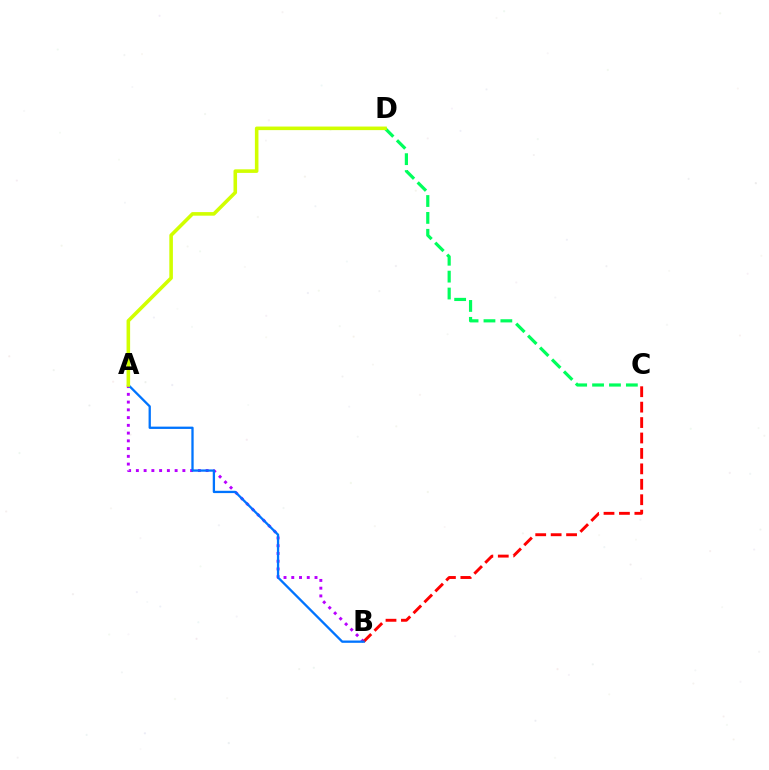{('A', 'B'): [{'color': '#b900ff', 'line_style': 'dotted', 'thickness': 2.11}, {'color': '#0074ff', 'line_style': 'solid', 'thickness': 1.66}], ('B', 'C'): [{'color': '#ff0000', 'line_style': 'dashed', 'thickness': 2.1}], ('C', 'D'): [{'color': '#00ff5c', 'line_style': 'dashed', 'thickness': 2.3}], ('A', 'D'): [{'color': '#d1ff00', 'line_style': 'solid', 'thickness': 2.57}]}